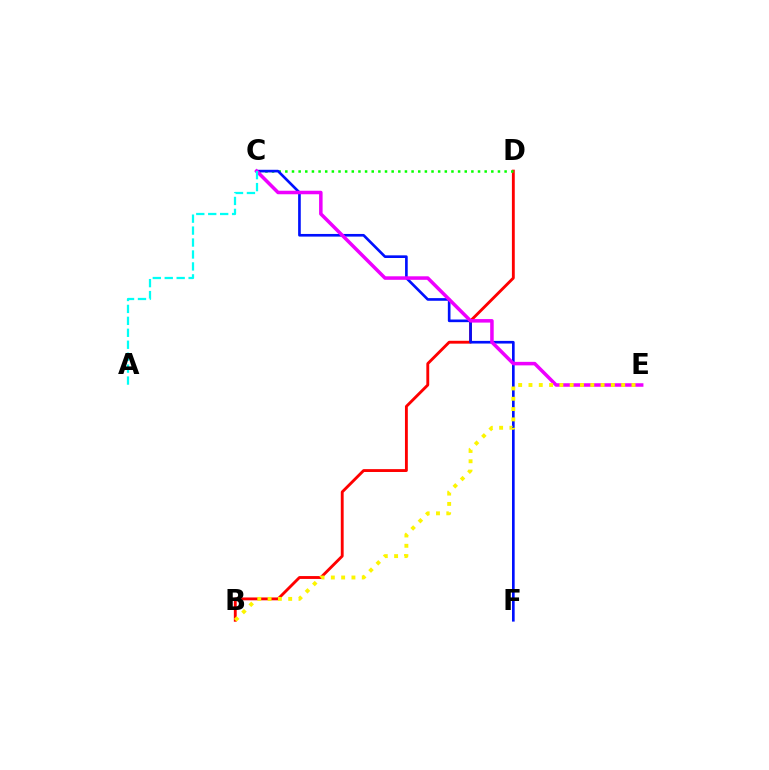{('B', 'D'): [{'color': '#ff0000', 'line_style': 'solid', 'thickness': 2.06}], ('C', 'D'): [{'color': '#08ff00', 'line_style': 'dotted', 'thickness': 1.81}], ('C', 'F'): [{'color': '#0010ff', 'line_style': 'solid', 'thickness': 1.91}], ('C', 'E'): [{'color': '#ee00ff', 'line_style': 'solid', 'thickness': 2.53}], ('A', 'C'): [{'color': '#00fff6', 'line_style': 'dashed', 'thickness': 1.62}], ('B', 'E'): [{'color': '#fcf500', 'line_style': 'dotted', 'thickness': 2.8}]}